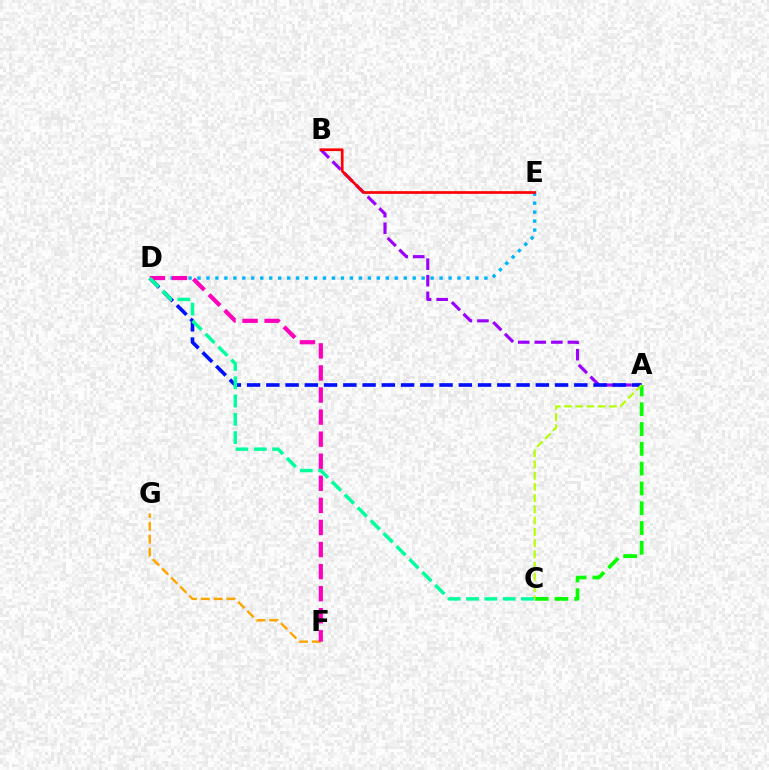{('D', 'E'): [{'color': '#00b5ff', 'line_style': 'dotted', 'thickness': 2.44}], ('A', 'B'): [{'color': '#9b00ff', 'line_style': 'dashed', 'thickness': 2.25}], ('A', 'D'): [{'color': '#0010ff', 'line_style': 'dashed', 'thickness': 2.61}], ('A', 'C'): [{'color': '#08ff00', 'line_style': 'dashed', 'thickness': 2.69}, {'color': '#b3ff00', 'line_style': 'dashed', 'thickness': 1.53}], ('F', 'G'): [{'color': '#ffa500', 'line_style': 'dashed', 'thickness': 1.75}], ('D', 'F'): [{'color': '#ff00bd', 'line_style': 'dashed', 'thickness': 3.0}], ('C', 'D'): [{'color': '#00ff9d', 'line_style': 'dashed', 'thickness': 2.48}], ('B', 'E'): [{'color': '#ff0000', 'line_style': 'solid', 'thickness': 1.93}]}